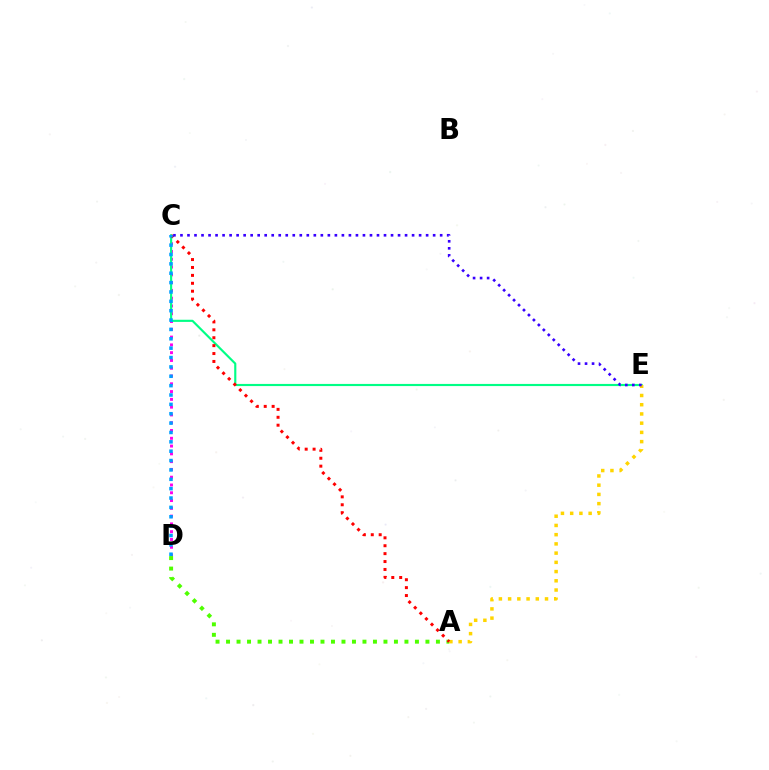{('C', 'D'): [{'color': '#ff00ed', 'line_style': 'dotted', 'thickness': 2.11}, {'color': '#009eff', 'line_style': 'dotted', 'thickness': 2.54}], ('C', 'E'): [{'color': '#00ff86', 'line_style': 'solid', 'thickness': 1.55}, {'color': '#3700ff', 'line_style': 'dotted', 'thickness': 1.91}], ('A', 'E'): [{'color': '#ffd500', 'line_style': 'dotted', 'thickness': 2.51}], ('A', 'D'): [{'color': '#4fff00', 'line_style': 'dotted', 'thickness': 2.85}], ('A', 'C'): [{'color': '#ff0000', 'line_style': 'dotted', 'thickness': 2.15}]}